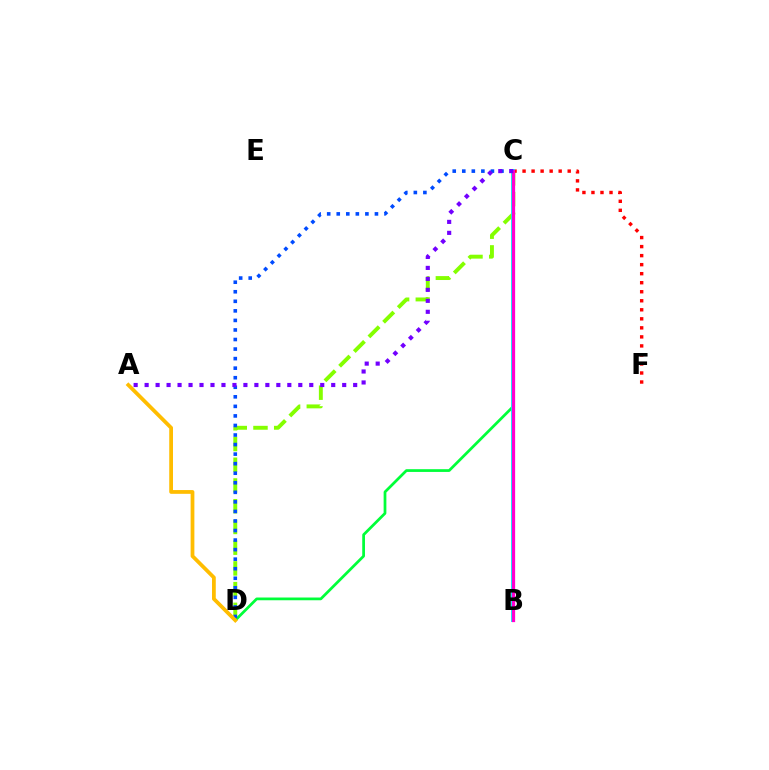{('C', 'D'): [{'color': '#84ff00', 'line_style': 'dashed', 'thickness': 2.82}, {'color': '#00ff39', 'line_style': 'solid', 'thickness': 1.98}, {'color': '#004bff', 'line_style': 'dotted', 'thickness': 2.59}], ('C', 'F'): [{'color': '#ff0000', 'line_style': 'dotted', 'thickness': 2.45}], ('B', 'C'): [{'color': '#00fff6', 'line_style': 'solid', 'thickness': 2.83}, {'color': '#ff00cf', 'line_style': 'solid', 'thickness': 2.35}], ('A', 'D'): [{'color': '#ffbd00', 'line_style': 'solid', 'thickness': 2.71}], ('A', 'C'): [{'color': '#7200ff', 'line_style': 'dotted', 'thickness': 2.98}]}